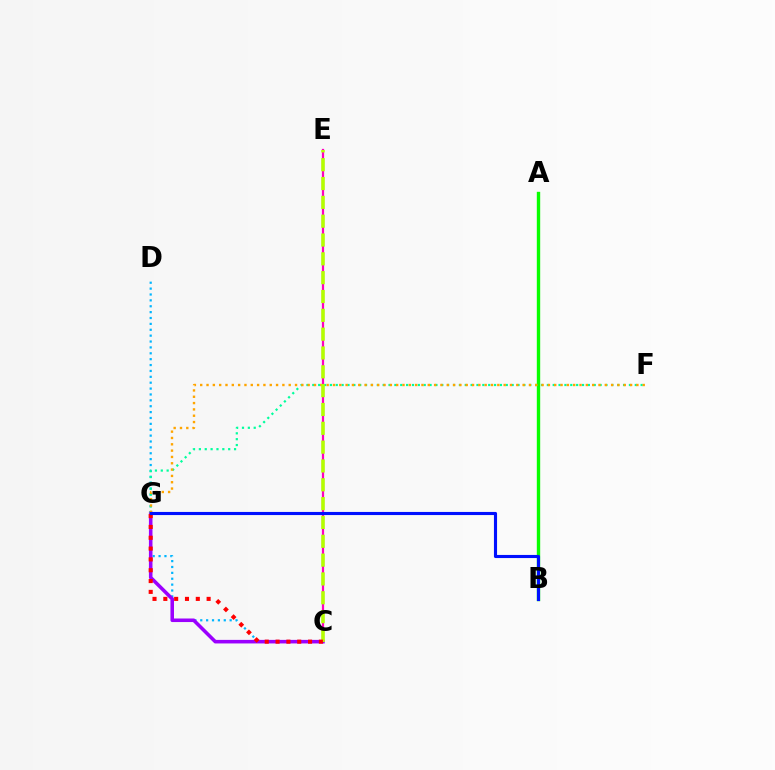{('C', 'E'): [{'color': '#ff00bd', 'line_style': 'solid', 'thickness': 1.61}, {'color': '#b3ff00', 'line_style': 'dashed', 'thickness': 2.56}], ('C', 'D'): [{'color': '#00b5ff', 'line_style': 'dotted', 'thickness': 1.6}], ('A', 'B'): [{'color': '#08ff00', 'line_style': 'solid', 'thickness': 2.43}], ('C', 'G'): [{'color': '#9b00ff', 'line_style': 'solid', 'thickness': 2.56}, {'color': '#ff0000', 'line_style': 'dotted', 'thickness': 2.94}], ('F', 'G'): [{'color': '#00ff9d', 'line_style': 'dotted', 'thickness': 1.59}, {'color': '#ffa500', 'line_style': 'dotted', 'thickness': 1.72}], ('B', 'G'): [{'color': '#0010ff', 'line_style': 'solid', 'thickness': 2.25}]}